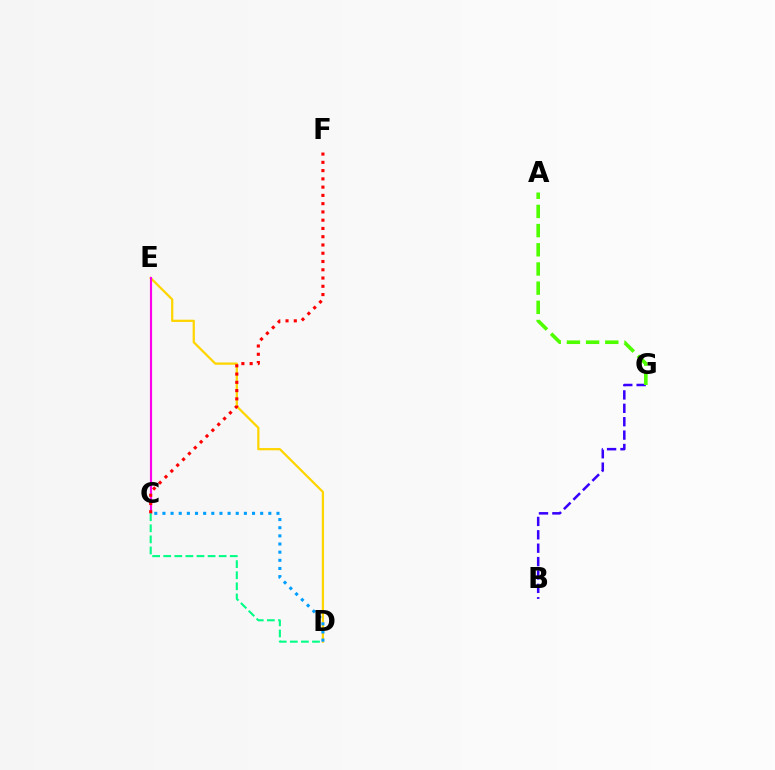{('B', 'G'): [{'color': '#3700ff', 'line_style': 'dashed', 'thickness': 1.82}], ('D', 'E'): [{'color': '#ffd500', 'line_style': 'solid', 'thickness': 1.62}], ('C', 'E'): [{'color': '#ff00ed', 'line_style': 'solid', 'thickness': 1.54}], ('A', 'G'): [{'color': '#4fff00', 'line_style': 'dashed', 'thickness': 2.61}], ('C', 'F'): [{'color': '#ff0000', 'line_style': 'dotted', 'thickness': 2.25}], ('C', 'D'): [{'color': '#00ff86', 'line_style': 'dashed', 'thickness': 1.51}, {'color': '#009eff', 'line_style': 'dotted', 'thickness': 2.21}]}